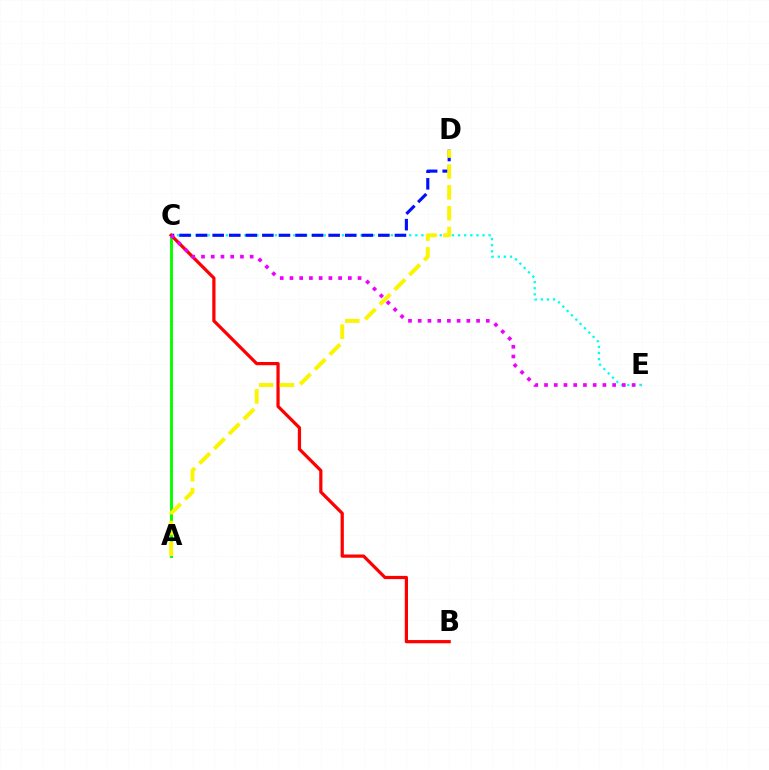{('C', 'E'): [{'color': '#00fff6', 'line_style': 'dotted', 'thickness': 1.66}, {'color': '#ee00ff', 'line_style': 'dotted', 'thickness': 2.64}], ('A', 'C'): [{'color': '#08ff00', 'line_style': 'solid', 'thickness': 2.11}], ('C', 'D'): [{'color': '#0010ff', 'line_style': 'dashed', 'thickness': 2.25}], ('B', 'C'): [{'color': '#ff0000', 'line_style': 'solid', 'thickness': 2.32}], ('A', 'D'): [{'color': '#fcf500', 'line_style': 'dashed', 'thickness': 2.84}]}